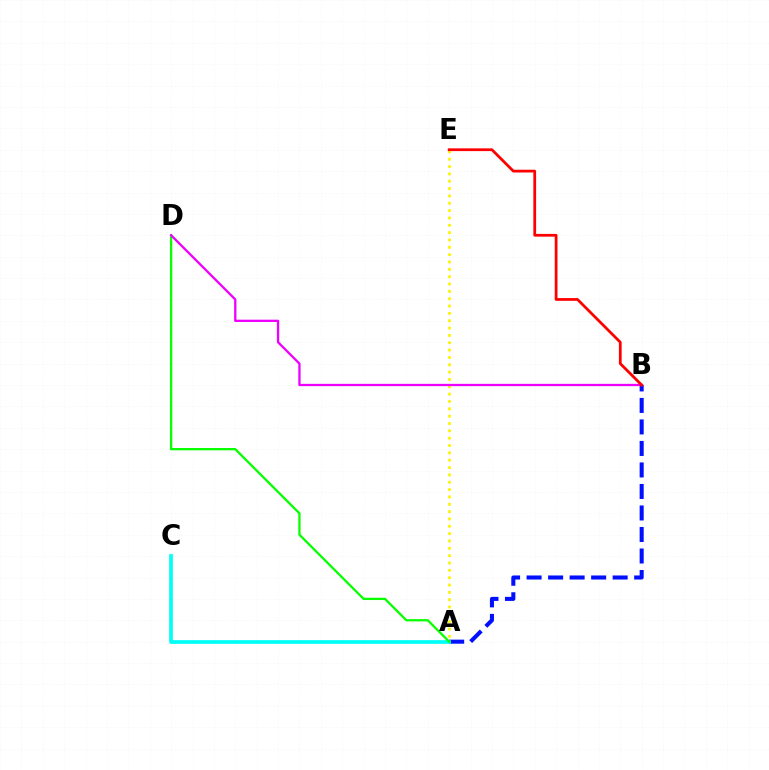{('A', 'B'): [{'color': '#0010ff', 'line_style': 'dashed', 'thickness': 2.92}], ('A', 'C'): [{'color': '#00fff6', 'line_style': 'solid', 'thickness': 2.67}], ('A', 'E'): [{'color': '#fcf500', 'line_style': 'dotted', 'thickness': 1.99}], ('A', 'D'): [{'color': '#08ff00', 'line_style': 'solid', 'thickness': 1.64}], ('B', 'D'): [{'color': '#ee00ff', 'line_style': 'solid', 'thickness': 1.66}], ('B', 'E'): [{'color': '#ff0000', 'line_style': 'solid', 'thickness': 1.99}]}